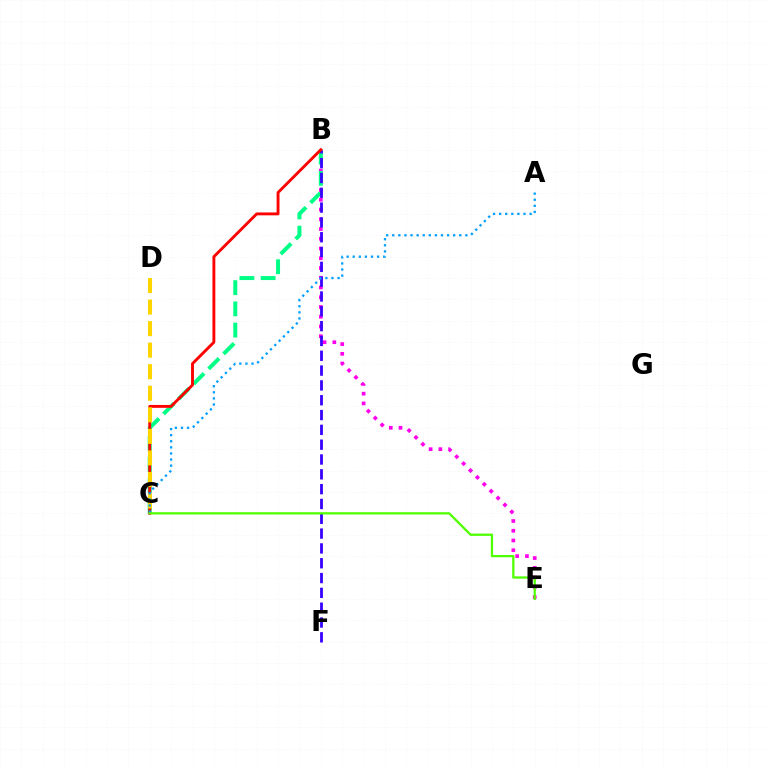{('B', 'E'): [{'color': '#ff00ed', 'line_style': 'dotted', 'thickness': 2.65}], ('B', 'C'): [{'color': '#00ff86', 'line_style': 'dashed', 'thickness': 2.88}, {'color': '#ff0000', 'line_style': 'solid', 'thickness': 2.07}], ('B', 'F'): [{'color': '#3700ff', 'line_style': 'dashed', 'thickness': 2.01}], ('C', 'D'): [{'color': '#ffd500', 'line_style': 'dashed', 'thickness': 2.93}], ('A', 'C'): [{'color': '#009eff', 'line_style': 'dotted', 'thickness': 1.66}], ('C', 'E'): [{'color': '#4fff00', 'line_style': 'solid', 'thickness': 1.64}]}